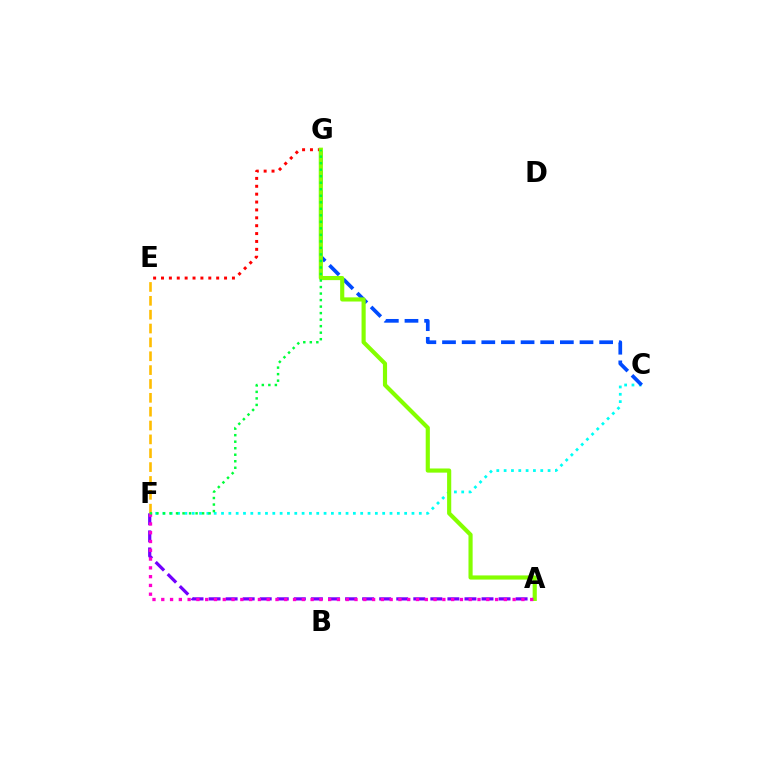{('E', 'G'): [{'color': '#ff0000', 'line_style': 'dotted', 'thickness': 2.14}], ('A', 'F'): [{'color': '#7200ff', 'line_style': 'dashed', 'thickness': 2.32}, {'color': '#ff00cf', 'line_style': 'dotted', 'thickness': 2.39}], ('C', 'F'): [{'color': '#00fff6', 'line_style': 'dotted', 'thickness': 1.99}], ('C', 'G'): [{'color': '#004bff', 'line_style': 'dashed', 'thickness': 2.67}], ('E', 'F'): [{'color': '#ffbd00', 'line_style': 'dashed', 'thickness': 1.88}], ('A', 'G'): [{'color': '#84ff00', 'line_style': 'solid', 'thickness': 2.99}], ('F', 'G'): [{'color': '#00ff39', 'line_style': 'dotted', 'thickness': 1.77}]}